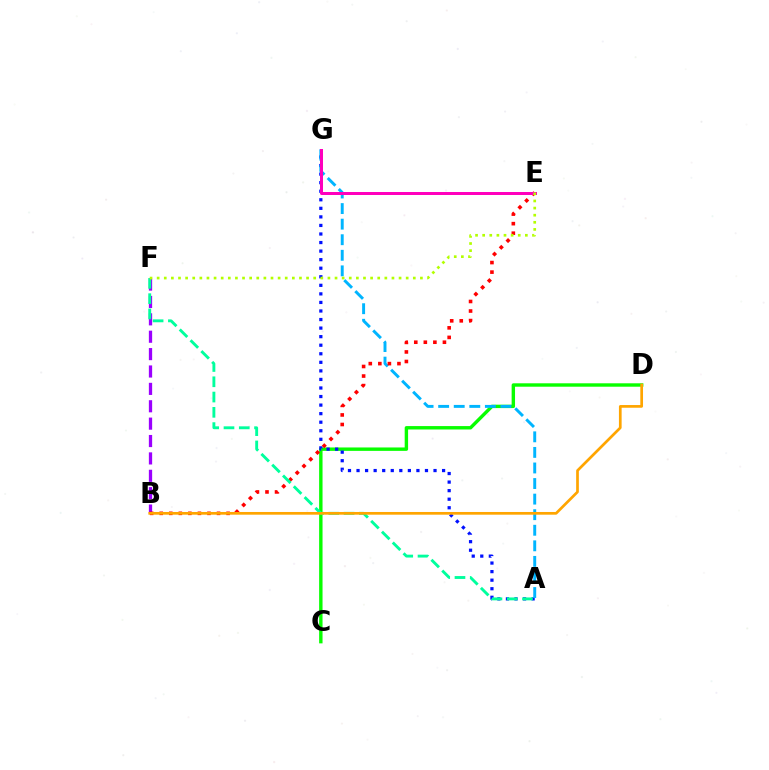{('C', 'D'): [{'color': '#08ff00', 'line_style': 'solid', 'thickness': 2.45}], ('A', 'G'): [{'color': '#0010ff', 'line_style': 'dotted', 'thickness': 2.32}, {'color': '#00b5ff', 'line_style': 'dashed', 'thickness': 2.12}], ('B', 'F'): [{'color': '#9b00ff', 'line_style': 'dashed', 'thickness': 2.36}], ('B', 'E'): [{'color': '#ff0000', 'line_style': 'dotted', 'thickness': 2.6}], ('E', 'G'): [{'color': '#ff00bd', 'line_style': 'solid', 'thickness': 2.16}], ('A', 'F'): [{'color': '#00ff9d', 'line_style': 'dashed', 'thickness': 2.08}], ('E', 'F'): [{'color': '#b3ff00', 'line_style': 'dotted', 'thickness': 1.93}], ('B', 'D'): [{'color': '#ffa500', 'line_style': 'solid', 'thickness': 1.95}]}